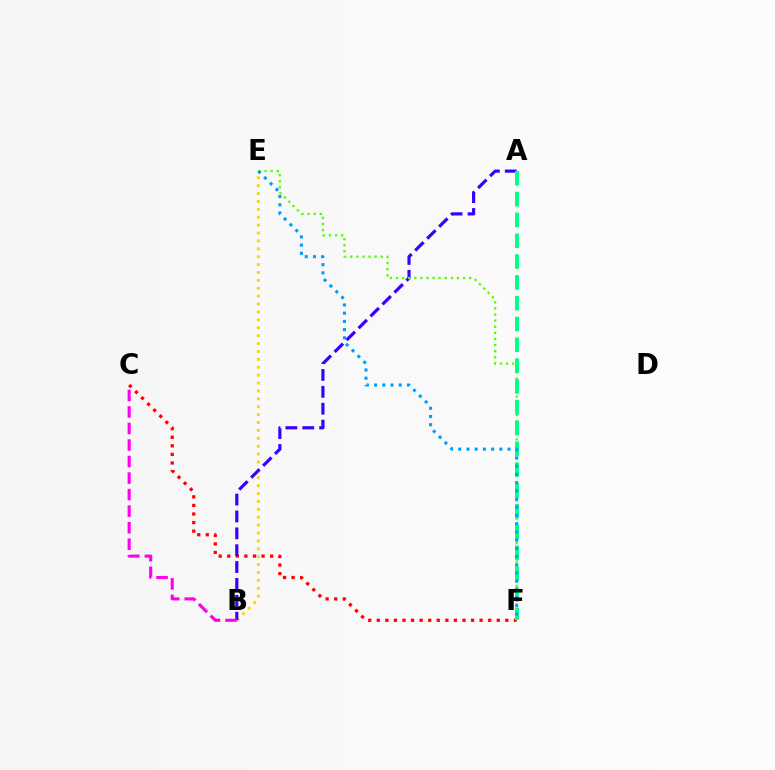{('C', 'F'): [{'color': '#ff0000', 'line_style': 'dotted', 'thickness': 2.33}], ('B', 'E'): [{'color': '#ffd500', 'line_style': 'dotted', 'thickness': 2.14}], ('A', 'B'): [{'color': '#3700ff', 'line_style': 'dashed', 'thickness': 2.29}], ('E', 'F'): [{'color': '#4fff00', 'line_style': 'dotted', 'thickness': 1.66}, {'color': '#009eff', 'line_style': 'dotted', 'thickness': 2.23}], ('A', 'F'): [{'color': '#00ff86', 'line_style': 'dashed', 'thickness': 2.83}], ('B', 'C'): [{'color': '#ff00ed', 'line_style': 'dashed', 'thickness': 2.25}]}